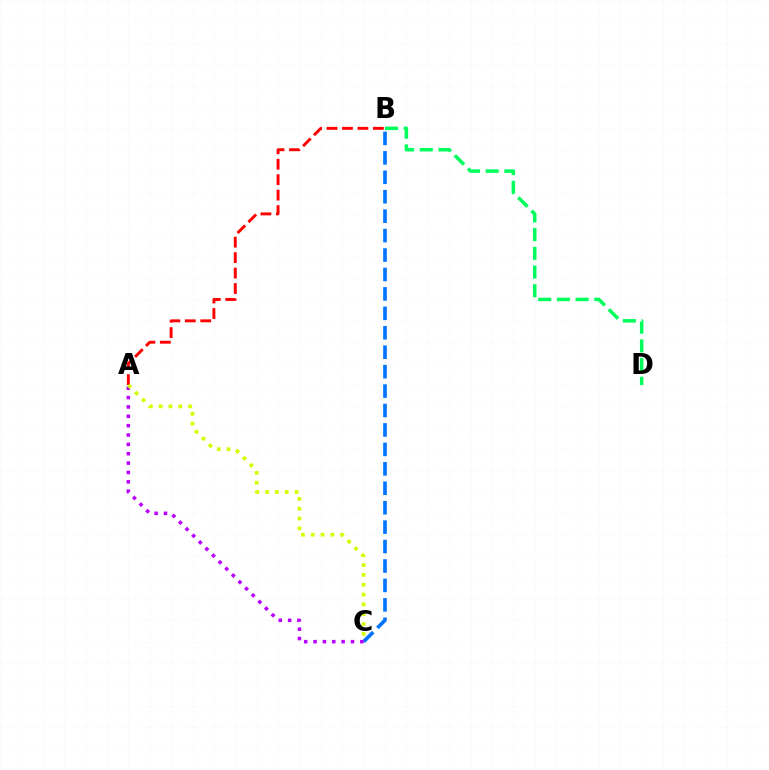{('B', 'C'): [{'color': '#0074ff', 'line_style': 'dashed', 'thickness': 2.64}], ('B', 'D'): [{'color': '#00ff5c', 'line_style': 'dashed', 'thickness': 2.54}], ('A', 'C'): [{'color': '#b900ff', 'line_style': 'dotted', 'thickness': 2.54}, {'color': '#d1ff00', 'line_style': 'dotted', 'thickness': 2.67}], ('A', 'B'): [{'color': '#ff0000', 'line_style': 'dashed', 'thickness': 2.1}]}